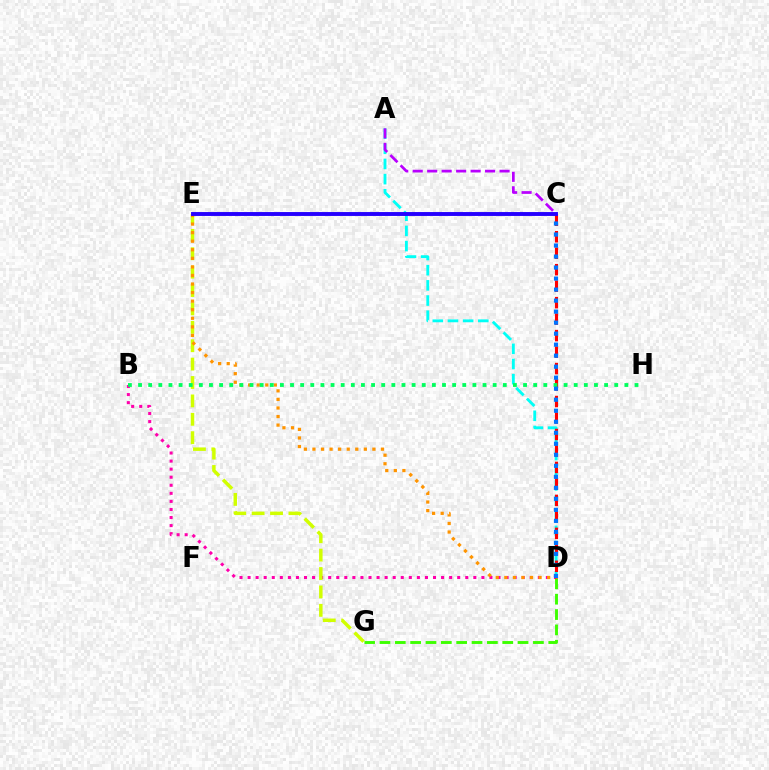{('A', 'D'): [{'color': '#00fff6', 'line_style': 'dashed', 'thickness': 2.06}], ('A', 'C'): [{'color': '#b900ff', 'line_style': 'dashed', 'thickness': 1.97}], ('B', 'D'): [{'color': '#ff00ac', 'line_style': 'dotted', 'thickness': 2.19}], ('E', 'G'): [{'color': '#d1ff00', 'line_style': 'dashed', 'thickness': 2.5}], ('D', 'G'): [{'color': '#3dff00', 'line_style': 'dashed', 'thickness': 2.08}], ('D', 'E'): [{'color': '#ff9400', 'line_style': 'dotted', 'thickness': 2.33}], ('C', 'D'): [{'color': '#ff0000', 'line_style': 'dashed', 'thickness': 2.24}, {'color': '#0074ff', 'line_style': 'dotted', 'thickness': 2.99}], ('B', 'H'): [{'color': '#00ff5c', 'line_style': 'dotted', 'thickness': 2.75}], ('C', 'E'): [{'color': '#2500ff', 'line_style': 'solid', 'thickness': 2.81}]}